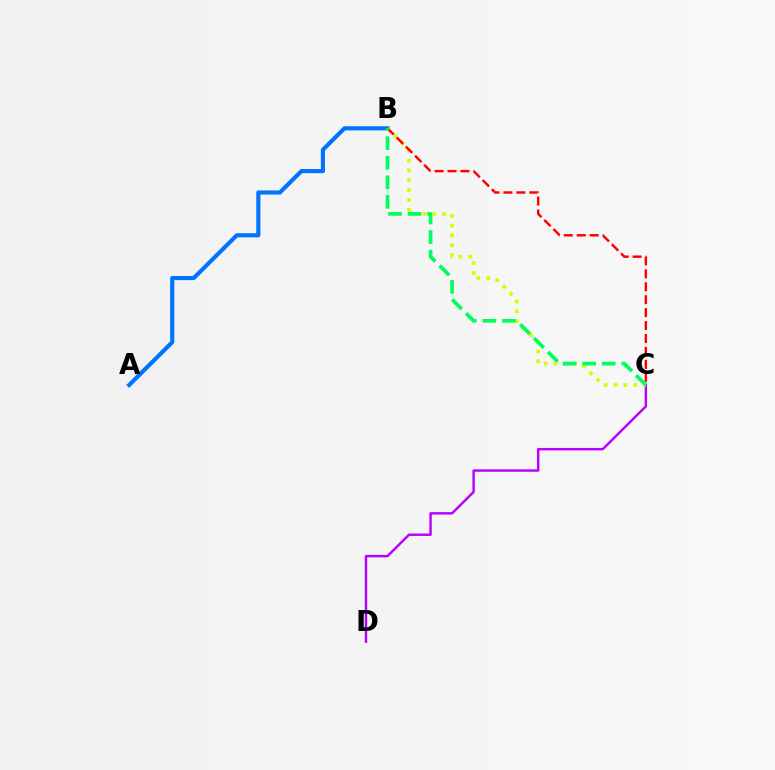{('A', 'B'): [{'color': '#0074ff', 'line_style': 'solid', 'thickness': 2.98}], ('C', 'D'): [{'color': '#b900ff', 'line_style': 'solid', 'thickness': 1.76}], ('B', 'C'): [{'color': '#d1ff00', 'line_style': 'dotted', 'thickness': 2.67}, {'color': '#ff0000', 'line_style': 'dashed', 'thickness': 1.76}, {'color': '#00ff5c', 'line_style': 'dashed', 'thickness': 2.66}]}